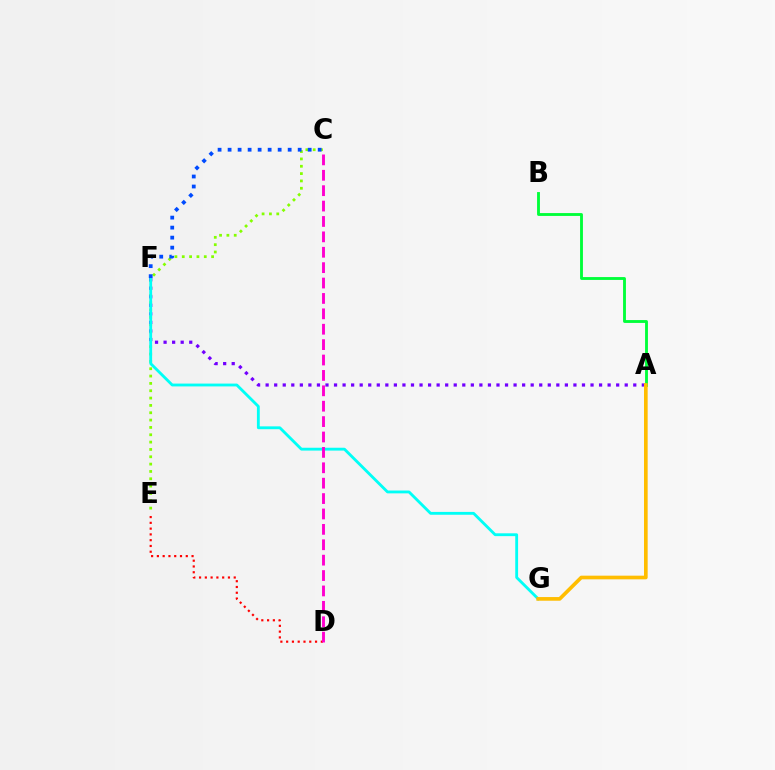{('C', 'E'): [{'color': '#84ff00', 'line_style': 'dotted', 'thickness': 1.99}], ('D', 'E'): [{'color': '#ff0000', 'line_style': 'dotted', 'thickness': 1.57}], ('A', 'F'): [{'color': '#7200ff', 'line_style': 'dotted', 'thickness': 2.32}], ('F', 'G'): [{'color': '#00fff6', 'line_style': 'solid', 'thickness': 2.04}], ('C', 'F'): [{'color': '#004bff', 'line_style': 'dotted', 'thickness': 2.72}], ('A', 'B'): [{'color': '#00ff39', 'line_style': 'solid', 'thickness': 2.06}], ('C', 'D'): [{'color': '#ff00cf', 'line_style': 'dashed', 'thickness': 2.09}], ('A', 'G'): [{'color': '#ffbd00', 'line_style': 'solid', 'thickness': 2.64}]}